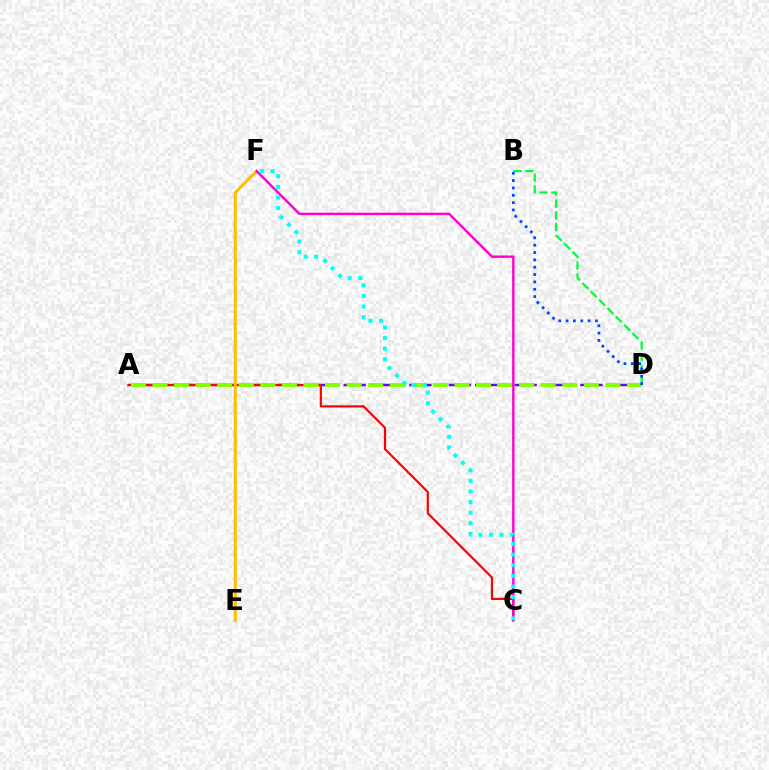{('A', 'D'): [{'color': '#7200ff', 'line_style': 'dashed', 'thickness': 1.79}, {'color': '#84ff00', 'line_style': 'dashed', 'thickness': 2.93}], ('A', 'C'): [{'color': '#ff0000', 'line_style': 'solid', 'thickness': 1.57}], ('E', 'F'): [{'color': '#ffbd00', 'line_style': 'solid', 'thickness': 2.15}], ('B', 'D'): [{'color': '#00ff39', 'line_style': 'dashed', 'thickness': 1.61}, {'color': '#004bff', 'line_style': 'dotted', 'thickness': 2.0}], ('C', 'F'): [{'color': '#ff00cf', 'line_style': 'solid', 'thickness': 1.73}, {'color': '#00fff6', 'line_style': 'dotted', 'thickness': 2.88}]}